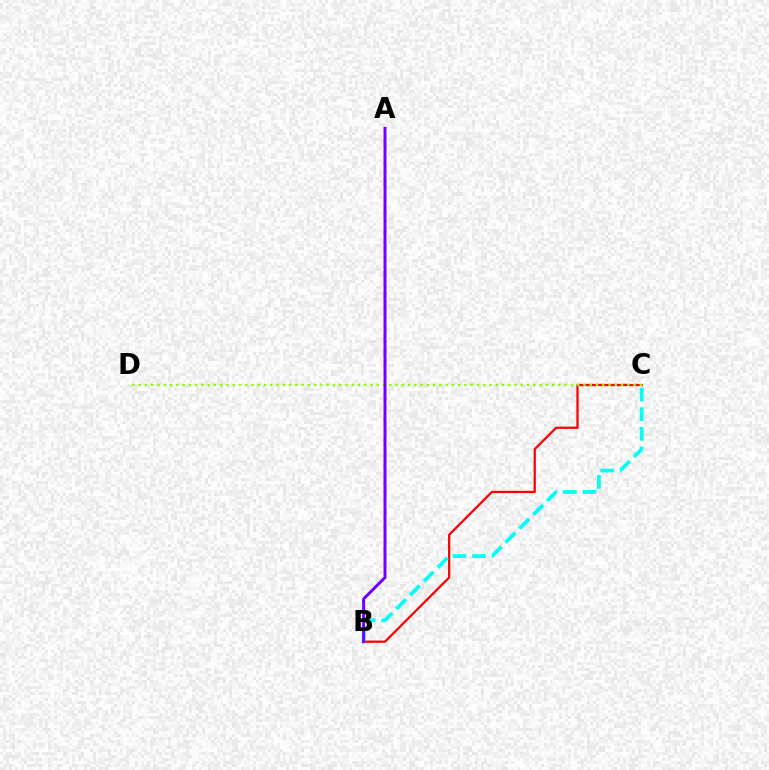{('B', 'C'): [{'color': '#ff0000', 'line_style': 'solid', 'thickness': 1.63}, {'color': '#00fff6', 'line_style': 'dashed', 'thickness': 2.66}], ('C', 'D'): [{'color': '#84ff00', 'line_style': 'dotted', 'thickness': 1.7}], ('A', 'B'): [{'color': '#7200ff', 'line_style': 'solid', 'thickness': 2.15}]}